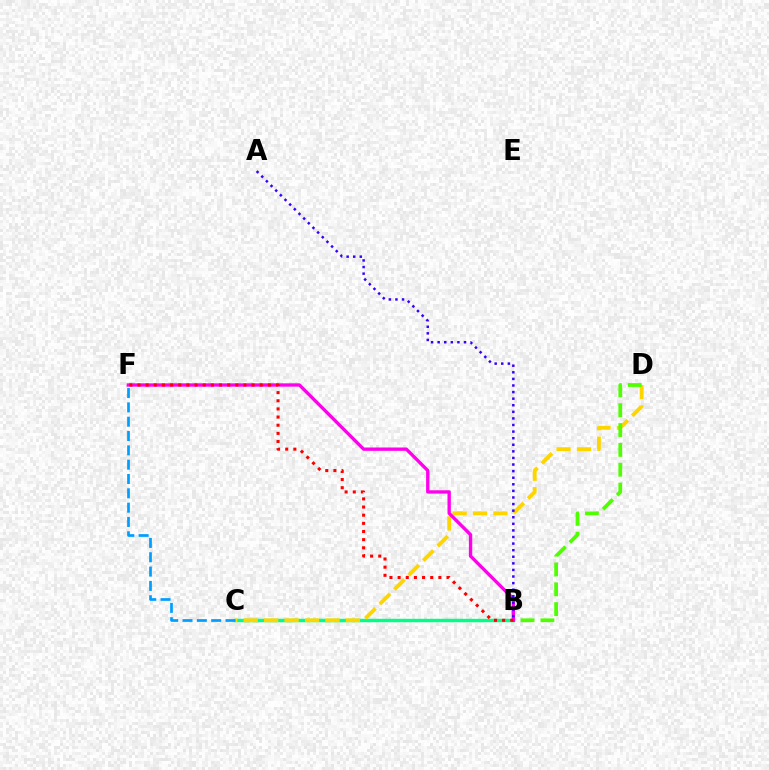{('B', 'C'): [{'color': '#00ff86', 'line_style': 'solid', 'thickness': 2.46}], ('C', 'D'): [{'color': '#ffd500', 'line_style': 'dashed', 'thickness': 2.78}], ('B', 'D'): [{'color': '#4fff00', 'line_style': 'dashed', 'thickness': 2.69}], ('B', 'F'): [{'color': '#ff00ed', 'line_style': 'solid', 'thickness': 2.41}, {'color': '#ff0000', 'line_style': 'dotted', 'thickness': 2.21}], ('A', 'B'): [{'color': '#3700ff', 'line_style': 'dotted', 'thickness': 1.79}], ('C', 'F'): [{'color': '#009eff', 'line_style': 'dashed', 'thickness': 1.95}]}